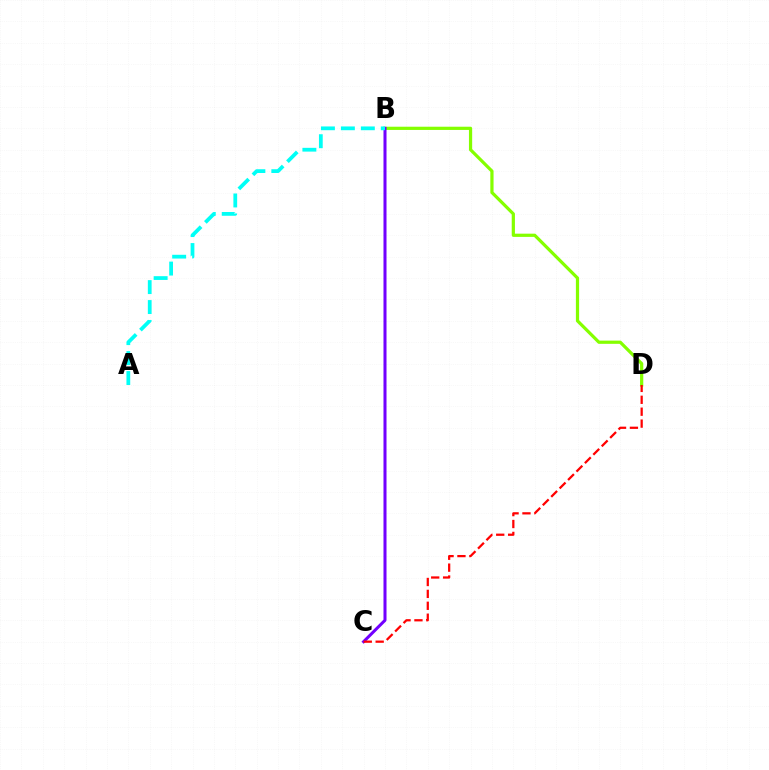{('B', 'D'): [{'color': '#84ff00', 'line_style': 'solid', 'thickness': 2.32}], ('B', 'C'): [{'color': '#7200ff', 'line_style': 'solid', 'thickness': 2.18}], ('C', 'D'): [{'color': '#ff0000', 'line_style': 'dashed', 'thickness': 1.62}], ('A', 'B'): [{'color': '#00fff6', 'line_style': 'dashed', 'thickness': 2.71}]}